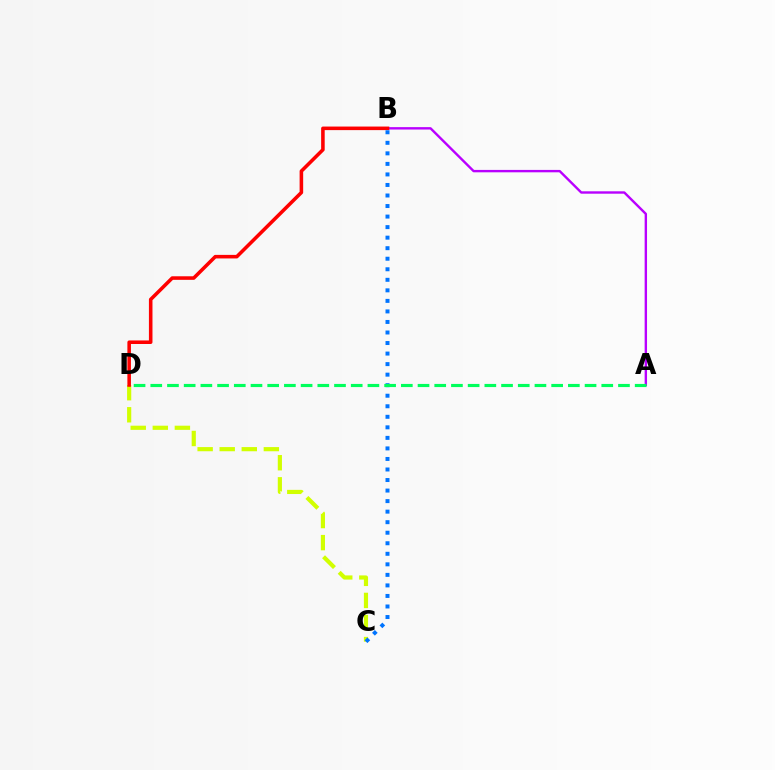{('C', 'D'): [{'color': '#d1ff00', 'line_style': 'dashed', 'thickness': 3.0}], ('A', 'B'): [{'color': '#b900ff', 'line_style': 'solid', 'thickness': 1.72}], ('B', 'D'): [{'color': '#ff0000', 'line_style': 'solid', 'thickness': 2.56}], ('B', 'C'): [{'color': '#0074ff', 'line_style': 'dotted', 'thickness': 2.86}], ('A', 'D'): [{'color': '#00ff5c', 'line_style': 'dashed', 'thickness': 2.27}]}